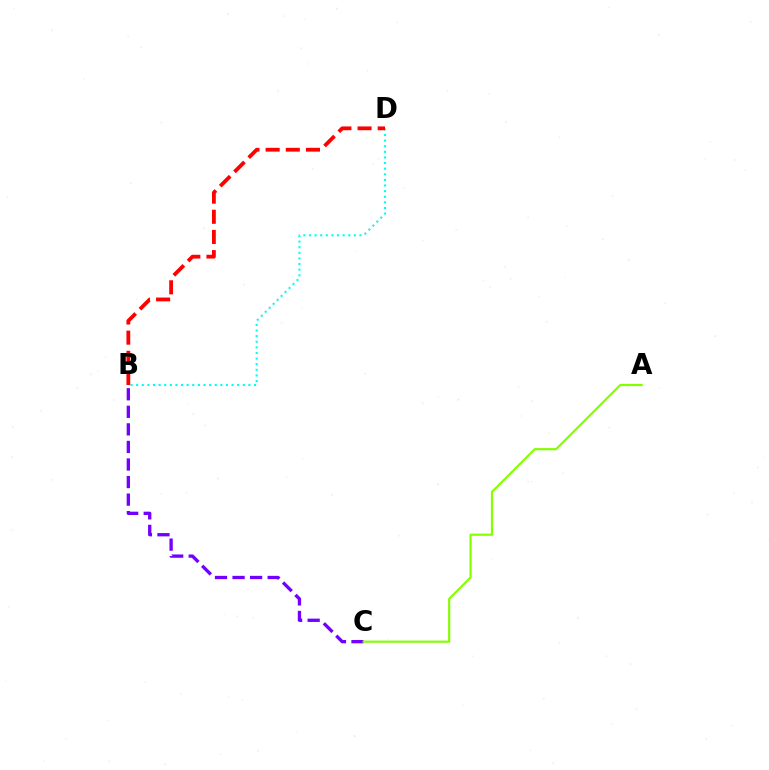{('B', 'D'): [{'color': '#00fff6', 'line_style': 'dotted', 'thickness': 1.53}, {'color': '#ff0000', 'line_style': 'dashed', 'thickness': 2.74}], ('B', 'C'): [{'color': '#7200ff', 'line_style': 'dashed', 'thickness': 2.39}], ('A', 'C'): [{'color': '#84ff00', 'line_style': 'solid', 'thickness': 1.56}]}